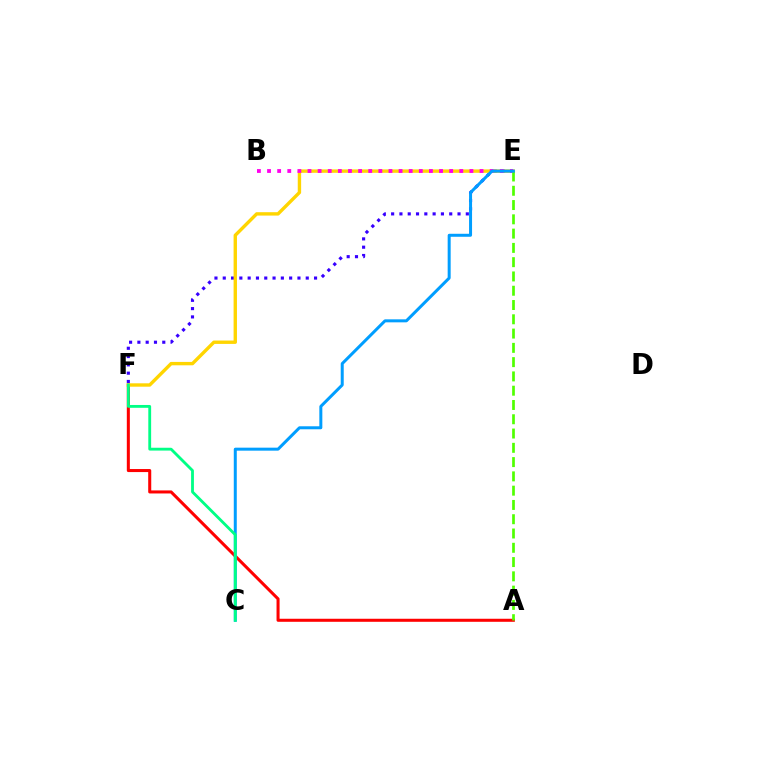{('A', 'F'): [{'color': '#ff0000', 'line_style': 'solid', 'thickness': 2.19}], ('E', 'F'): [{'color': '#3700ff', 'line_style': 'dotted', 'thickness': 2.25}, {'color': '#ffd500', 'line_style': 'solid', 'thickness': 2.44}], ('B', 'E'): [{'color': '#ff00ed', 'line_style': 'dotted', 'thickness': 2.75}], ('A', 'E'): [{'color': '#4fff00', 'line_style': 'dashed', 'thickness': 1.94}], ('C', 'E'): [{'color': '#009eff', 'line_style': 'solid', 'thickness': 2.16}], ('C', 'F'): [{'color': '#00ff86', 'line_style': 'solid', 'thickness': 2.04}]}